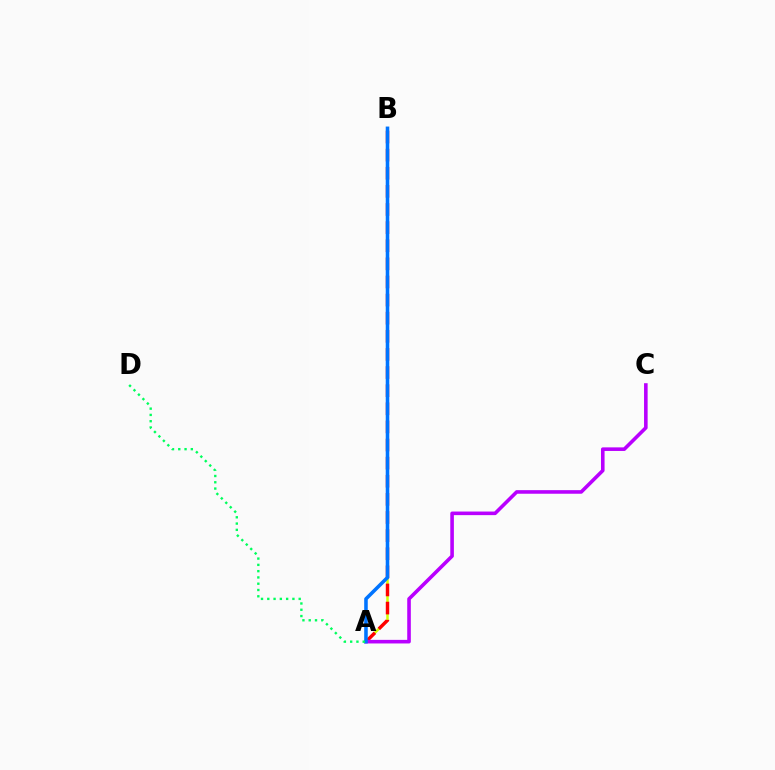{('A', 'B'): [{'color': '#d1ff00', 'line_style': 'solid', 'thickness': 1.8}, {'color': '#ff0000', 'line_style': 'dashed', 'thickness': 2.46}, {'color': '#0074ff', 'line_style': 'solid', 'thickness': 2.56}], ('A', 'C'): [{'color': '#b900ff', 'line_style': 'solid', 'thickness': 2.59}], ('A', 'D'): [{'color': '#00ff5c', 'line_style': 'dotted', 'thickness': 1.71}]}